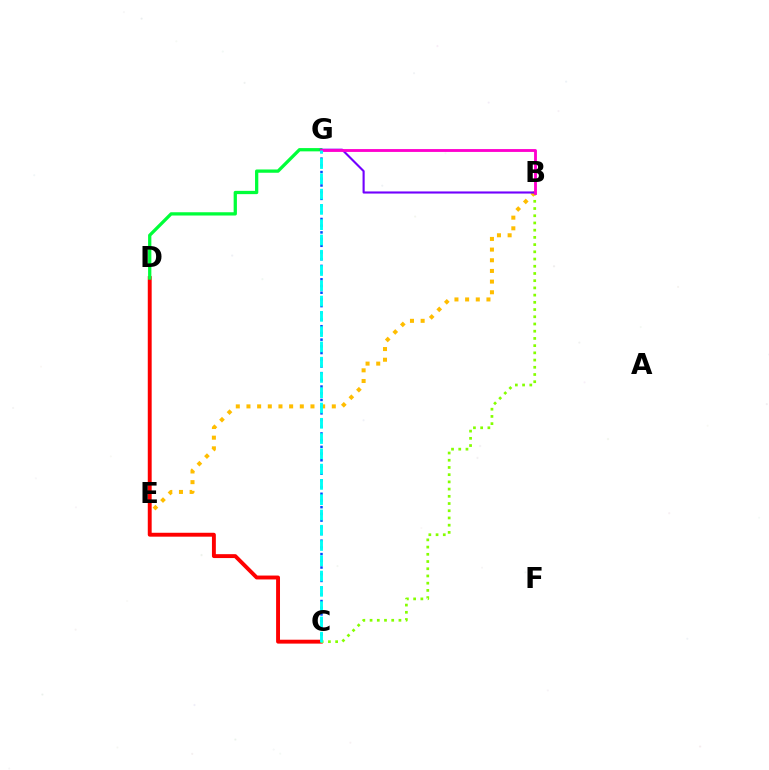{('C', 'G'): [{'color': '#004bff', 'line_style': 'dotted', 'thickness': 1.82}, {'color': '#00fff6', 'line_style': 'dashed', 'thickness': 2.08}], ('C', 'D'): [{'color': '#ff0000', 'line_style': 'solid', 'thickness': 2.81}], ('B', 'C'): [{'color': '#84ff00', 'line_style': 'dotted', 'thickness': 1.96}], ('D', 'G'): [{'color': '#00ff39', 'line_style': 'solid', 'thickness': 2.36}], ('B', 'E'): [{'color': '#ffbd00', 'line_style': 'dotted', 'thickness': 2.9}], ('B', 'G'): [{'color': '#7200ff', 'line_style': 'solid', 'thickness': 1.53}, {'color': '#ff00cf', 'line_style': 'solid', 'thickness': 2.05}]}